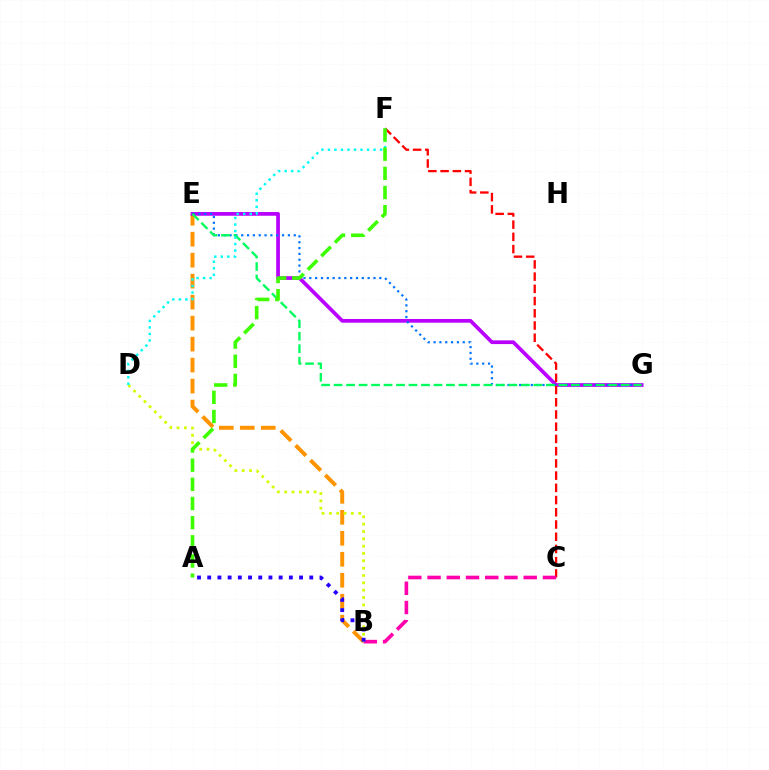{('B', 'E'): [{'color': '#ff9400', 'line_style': 'dashed', 'thickness': 2.85}], ('E', 'G'): [{'color': '#b900ff', 'line_style': 'solid', 'thickness': 2.68}, {'color': '#0074ff', 'line_style': 'dotted', 'thickness': 1.59}, {'color': '#00ff5c', 'line_style': 'dashed', 'thickness': 1.7}], ('C', 'F'): [{'color': '#ff0000', 'line_style': 'dashed', 'thickness': 1.66}], ('B', 'C'): [{'color': '#ff00ac', 'line_style': 'dashed', 'thickness': 2.61}], ('B', 'D'): [{'color': '#d1ff00', 'line_style': 'dotted', 'thickness': 1.99}], ('D', 'F'): [{'color': '#00fff6', 'line_style': 'dotted', 'thickness': 1.77}], ('A', 'B'): [{'color': '#2500ff', 'line_style': 'dotted', 'thickness': 2.77}], ('A', 'F'): [{'color': '#3dff00', 'line_style': 'dashed', 'thickness': 2.6}]}